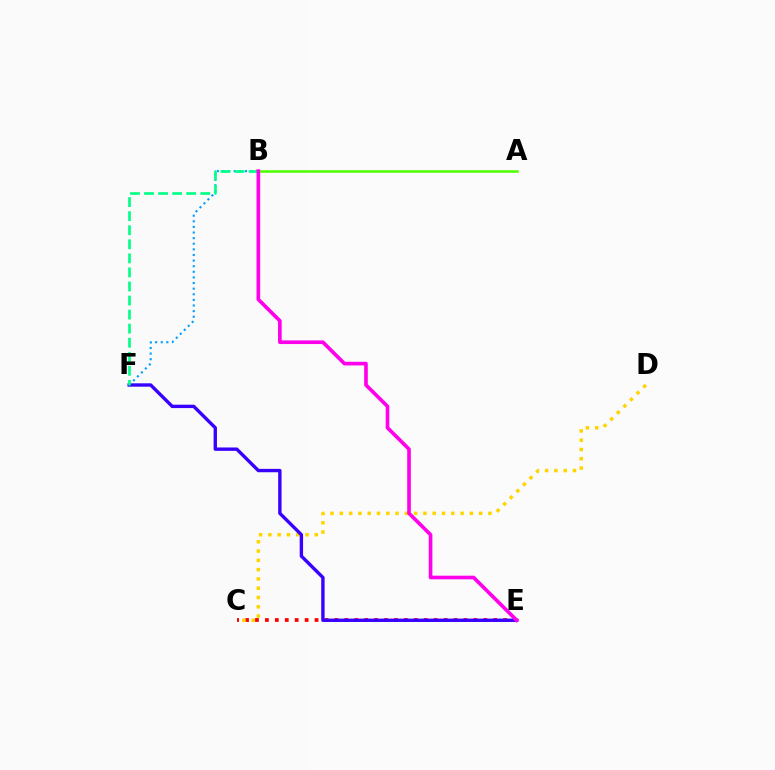{('C', 'E'): [{'color': '#ff0000', 'line_style': 'dotted', 'thickness': 2.7}], ('C', 'D'): [{'color': '#ffd500', 'line_style': 'dotted', 'thickness': 2.52}], ('A', 'B'): [{'color': '#4fff00', 'line_style': 'solid', 'thickness': 1.82}], ('B', 'F'): [{'color': '#009eff', 'line_style': 'dotted', 'thickness': 1.53}, {'color': '#00ff86', 'line_style': 'dashed', 'thickness': 1.91}], ('E', 'F'): [{'color': '#3700ff', 'line_style': 'solid', 'thickness': 2.43}], ('B', 'E'): [{'color': '#ff00ed', 'line_style': 'solid', 'thickness': 2.63}]}